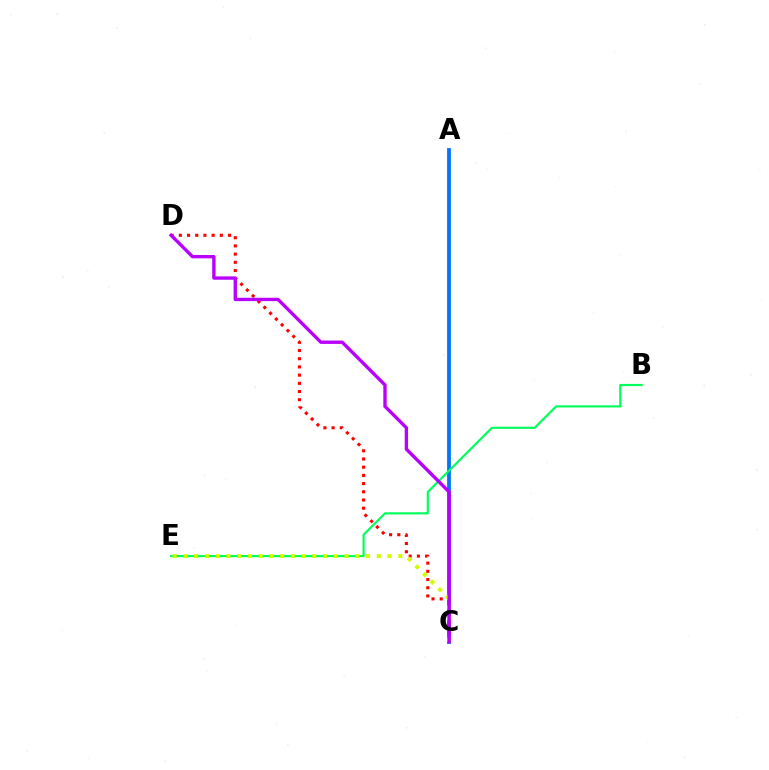{('A', 'C'): [{'color': '#0074ff', 'line_style': 'solid', 'thickness': 2.73}], ('C', 'D'): [{'color': '#ff0000', 'line_style': 'dotted', 'thickness': 2.23}, {'color': '#b900ff', 'line_style': 'solid', 'thickness': 2.42}], ('B', 'E'): [{'color': '#00ff5c', 'line_style': 'solid', 'thickness': 1.56}], ('C', 'E'): [{'color': '#d1ff00', 'line_style': 'dotted', 'thickness': 2.92}]}